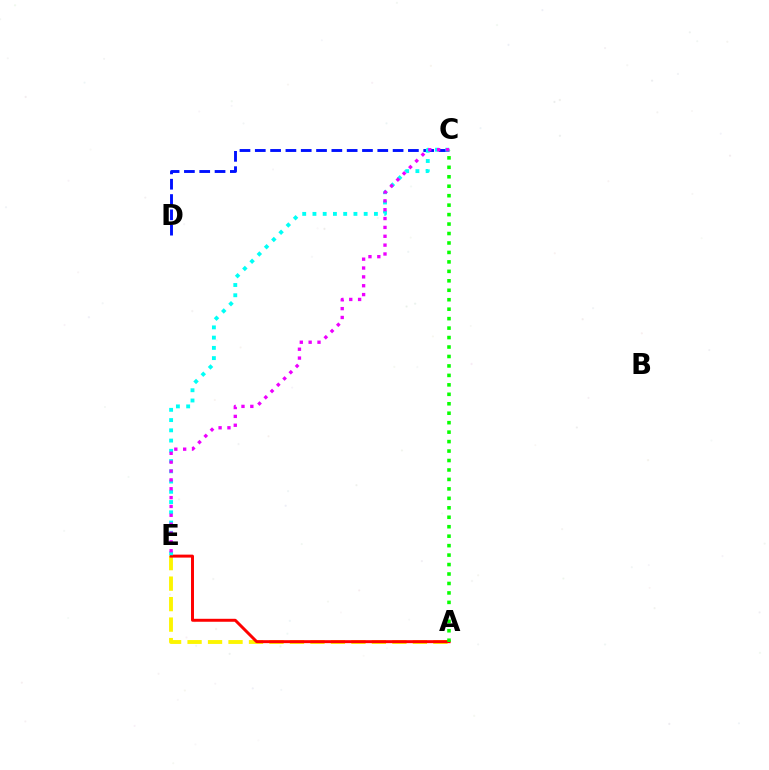{('A', 'E'): [{'color': '#fcf500', 'line_style': 'dashed', 'thickness': 2.78}, {'color': '#ff0000', 'line_style': 'solid', 'thickness': 2.13}], ('C', 'D'): [{'color': '#0010ff', 'line_style': 'dashed', 'thickness': 2.08}], ('C', 'E'): [{'color': '#00fff6', 'line_style': 'dotted', 'thickness': 2.78}, {'color': '#ee00ff', 'line_style': 'dotted', 'thickness': 2.41}], ('A', 'C'): [{'color': '#08ff00', 'line_style': 'dotted', 'thickness': 2.57}]}